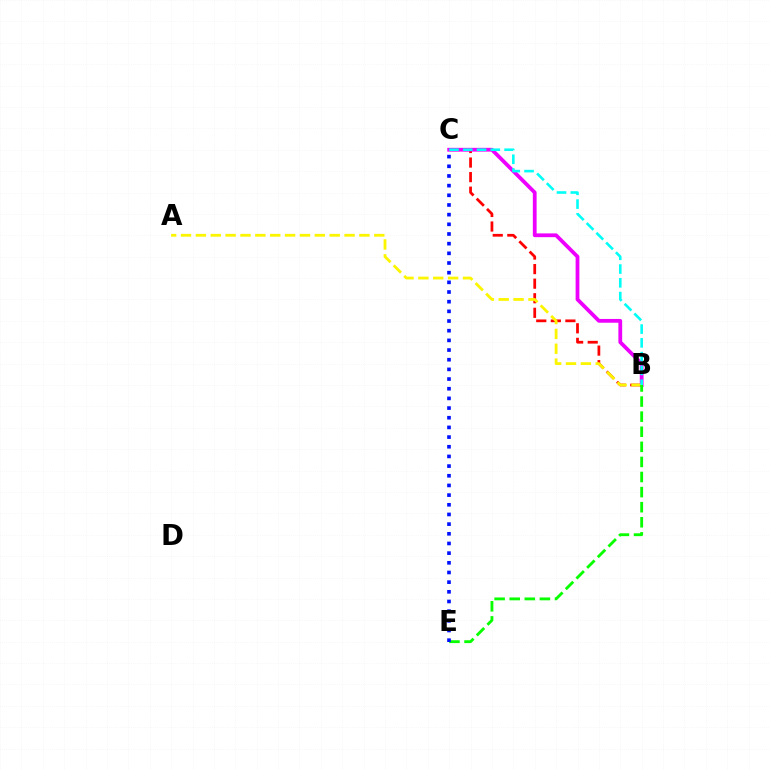{('B', 'C'): [{'color': '#ff0000', 'line_style': 'dashed', 'thickness': 1.98}, {'color': '#ee00ff', 'line_style': 'solid', 'thickness': 2.72}, {'color': '#00fff6', 'line_style': 'dashed', 'thickness': 1.87}], ('A', 'B'): [{'color': '#fcf500', 'line_style': 'dashed', 'thickness': 2.02}], ('B', 'E'): [{'color': '#08ff00', 'line_style': 'dashed', 'thickness': 2.05}], ('C', 'E'): [{'color': '#0010ff', 'line_style': 'dotted', 'thickness': 2.63}]}